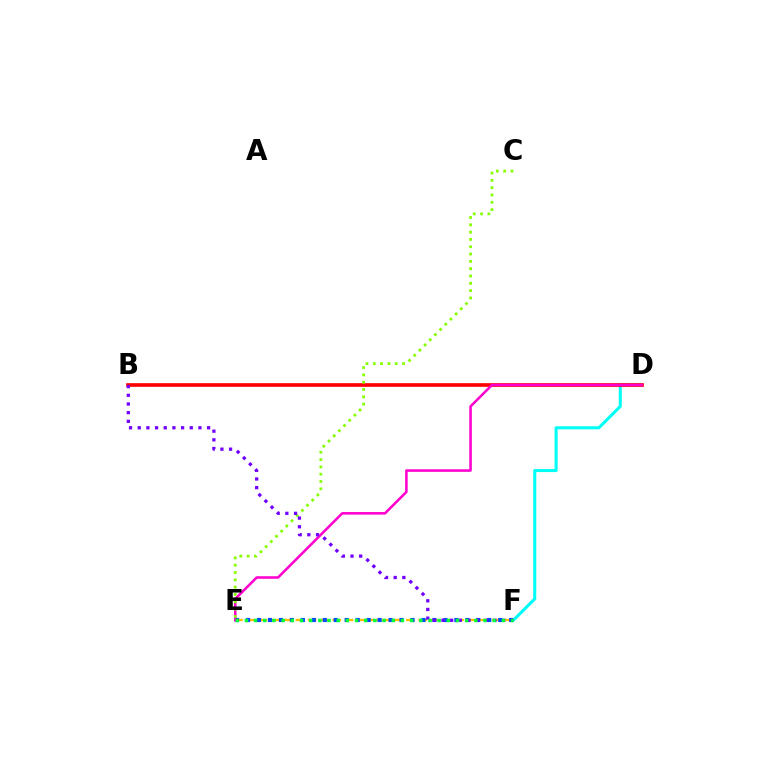{('E', 'F'): [{'color': '#ffbd00', 'line_style': 'dashed', 'thickness': 1.67}, {'color': '#004bff', 'line_style': 'dotted', 'thickness': 2.98}, {'color': '#00ff39', 'line_style': 'dotted', 'thickness': 2.49}], ('D', 'F'): [{'color': '#00fff6', 'line_style': 'solid', 'thickness': 2.2}], ('B', 'D'): [{'color': '#ff0000', 'line_style': 'solid', 'thickness': 2.63}], ('D', 'E'): [{'color': '#ff00cf', 'line_style': 'solid', 'thickness': 1.84}], ('C', 'E'): [{'color': '#84ff00', 'line_style': 'dotted', 'thickness': 1.99}], ('B', 'F'): [{'color': '#7200ff', 'line_style': 'dotted', 'thickness': 2.36}]}